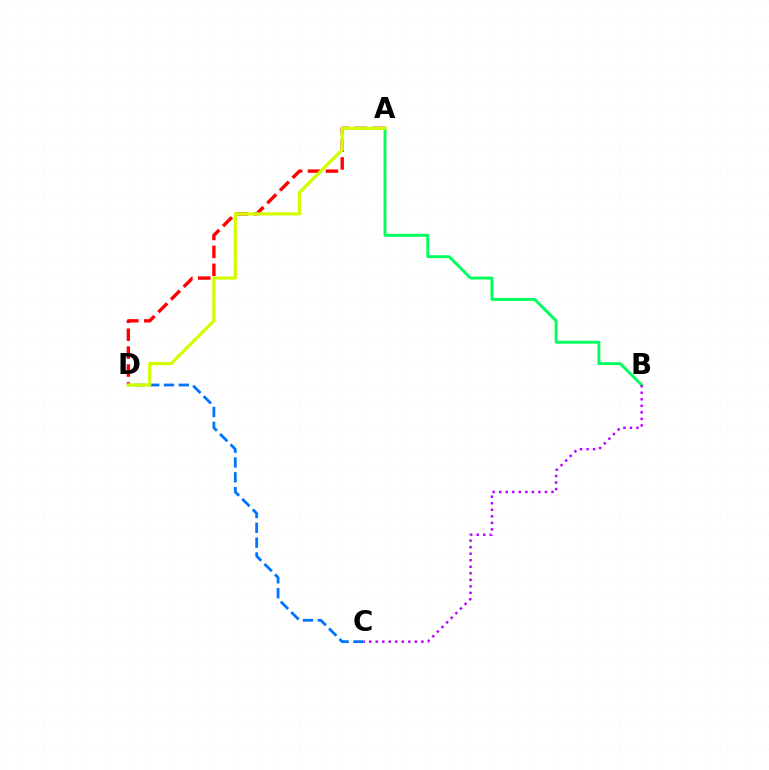{('A', 'D'): [{'color': '#ff0000', 'line_style': 'dashed', 'thickness': 2.43}, {'color': '#d1ff00', 'line_style': 'solid', 'thickness': 2.33}], ('C', 'D'): [{'color': '#0074ff', 'line_style': 'dashed', 'thickness': 2.02}], ('A', 'B'): [{'color': '#00ff5c', 'line_style': 'solid', 'thickness': 2.08}], ('B', 'C'): [{'color': '#b900ff', 'line_style': 'dotted', 'thickness': 1.77}]}